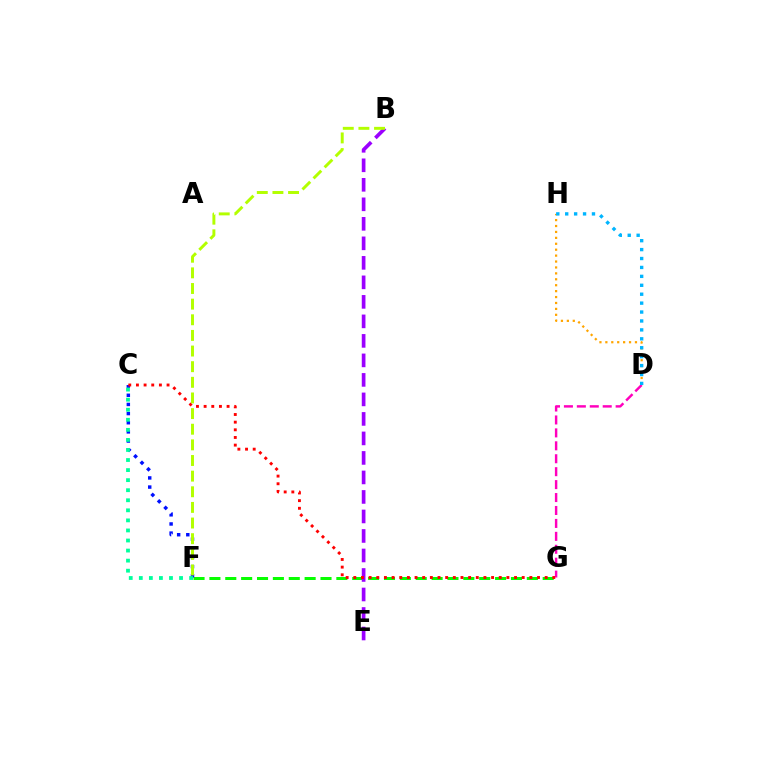{('F', 'G'): [{'color': '#08ff00', 'line_style': 'dashed', 'thickness': 2.16}], ('C', 'F'): [{'color': '#0010ff', 'line_style': 'dotted', 'thickness': 2.49}, {'color': '#00ff9d', 'line_style': 'dotted', 'thickness': 2.73}], ('D', 'G'): [{'color': '#ff00bd', 'line_style': 'dashed', 'thickness': 1.76}], ('B', 'E'): [{'color': '#9b00ff', 'line_style': 'dashed', 'thickness': 2.65}], ('D', 'H'): [{'color': '#ffa500', 'line_style': 'dotted', 'thickness': 1.61}, {'color': '#00b5ff', 'line_style': 'dotted', 'thickness': 2.42}], ('C', 'G'): [{'color': '#ff0000', 'line_style': 'dotted', 'thickness': 2.08}], ('B', 'F'): [{'color': '#b3ff00', 'line_style': 'dashed', 'thickness': 2.12}]}